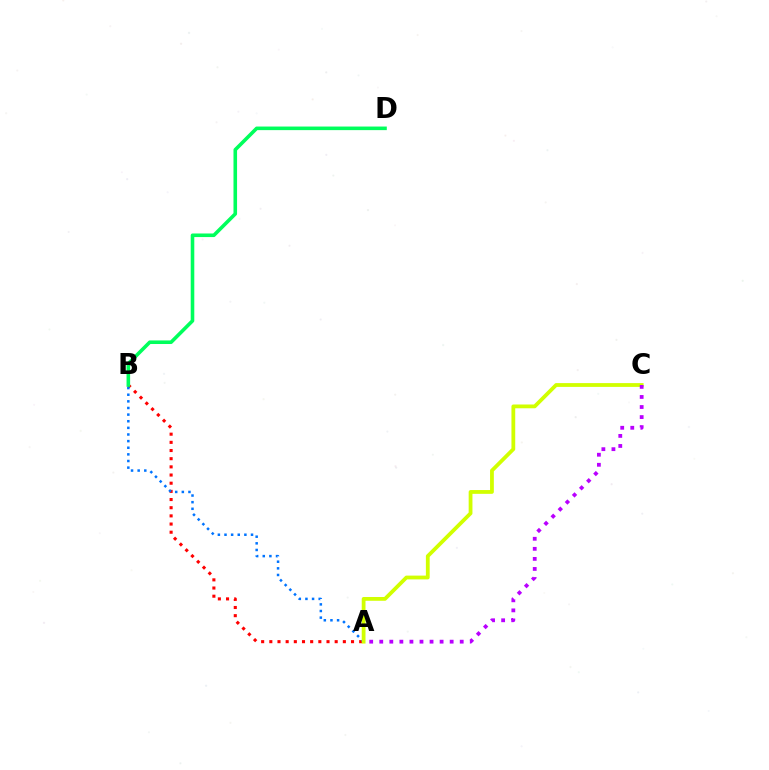{('A', 'B'): [{'color': '#ff0000', 'line_style': 'dotted', 'thickness': 2.22}, {'color': '#0074ff', 'line_style': 'dotted', 'thickness': 1.8}], ('B', 'D'): [{'color': '#00ff5c', 'line_style': 'solid', 'thickness': 2.58}], ('A', 'C'): [{'color': '#d1ff00', 'line_style': 'solid', 'thickness': 2.73}, {'color': '#b900ff', 'line_style': 'dotted', 'thickness': 2.73}]}